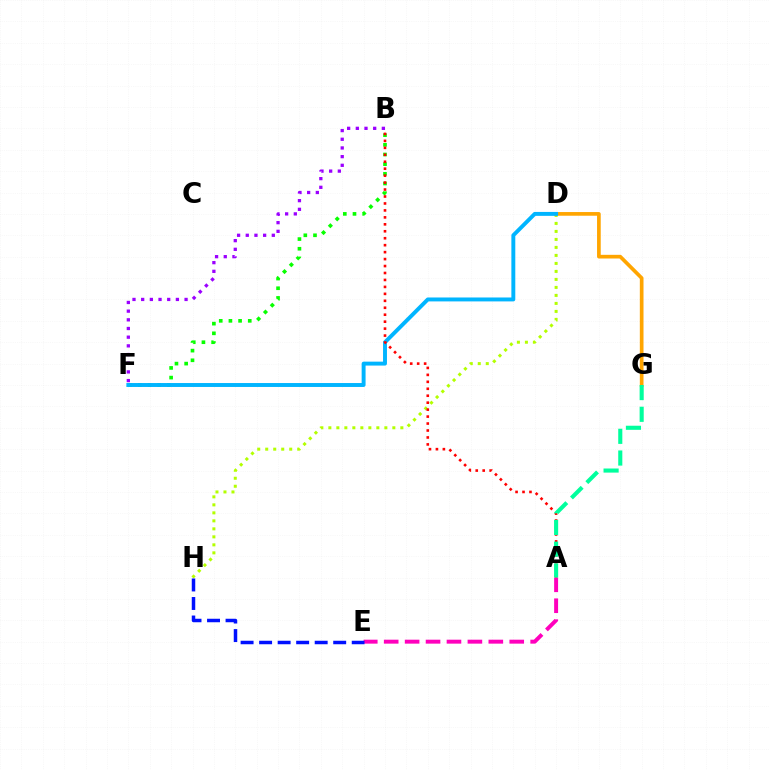{('A', 'E'): [{'color': '#ff00bd', 'line_style': 'dashed', 'thickness': 2.84}], ('D', 'H'): [{'color': '#b3ff00', 'line_style': 'dotted', 'thickness': 2.17}], ('D', 'G'): [{'color': '#ffa500', 'line_style': 'solid', 'thickness': 2.65}], ('B', 'F'): [{'color': '#08ff00', 'line_style': 'dotted', 'thickness': 2.63}, {'color': '#9b00ff', 'line_style': 'dotted', 'thickness': 2.36}], ('D', 'F'): [{'color': '#00b5ff', 'line_style': 'solid', 'thickness': 2.82}], ('A', 'B'): [{'color': '#ff0000', 'line_style': 'dotted', 'thickness': 1.89}], ('E', 'H'): [{'color': '#0010ff', 'line_style': 'dashed', 'thickness': 2.52}], ('A', 'G'): [{'color': '#00ff9d', 'line_style': 'dashed', 'thickness': 2.95}]}